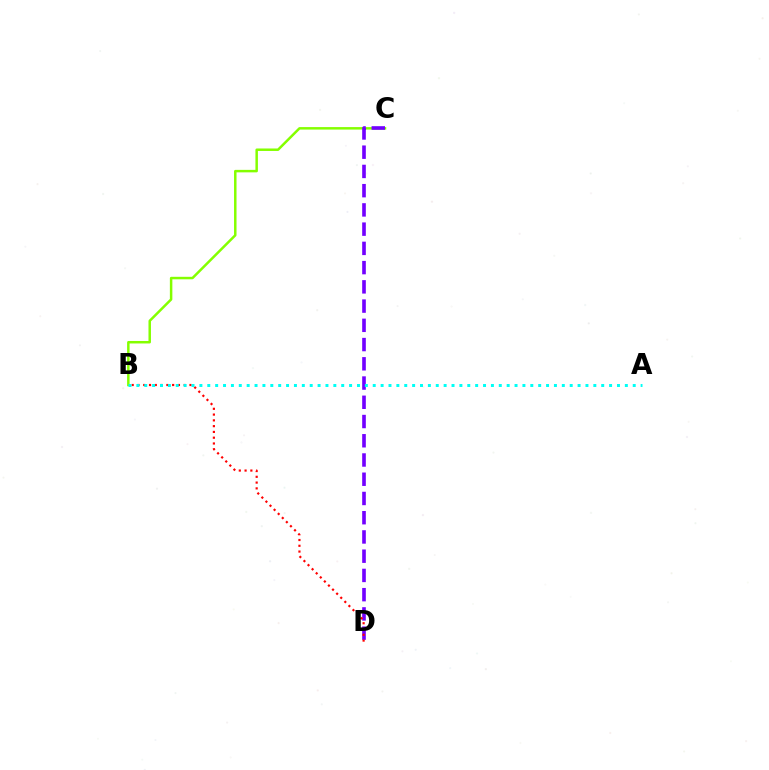{('B', 'C'): [{'color': '#84ff00', 'line_style': 'solid', 'thickness': 1.79}], ('C', 'D'): [{'color': '#7200ff', 'line_style': 'dashed', 'thickness': 2.61}], ('B', 'D'): [{'color': '#ff0000', 'line_style': 'dotted', 'thickness': 1.57}], ('A', 'B'): [{'color': '#00fff6', 'line_style': 'dotted', 'thickness': 2.14}]}